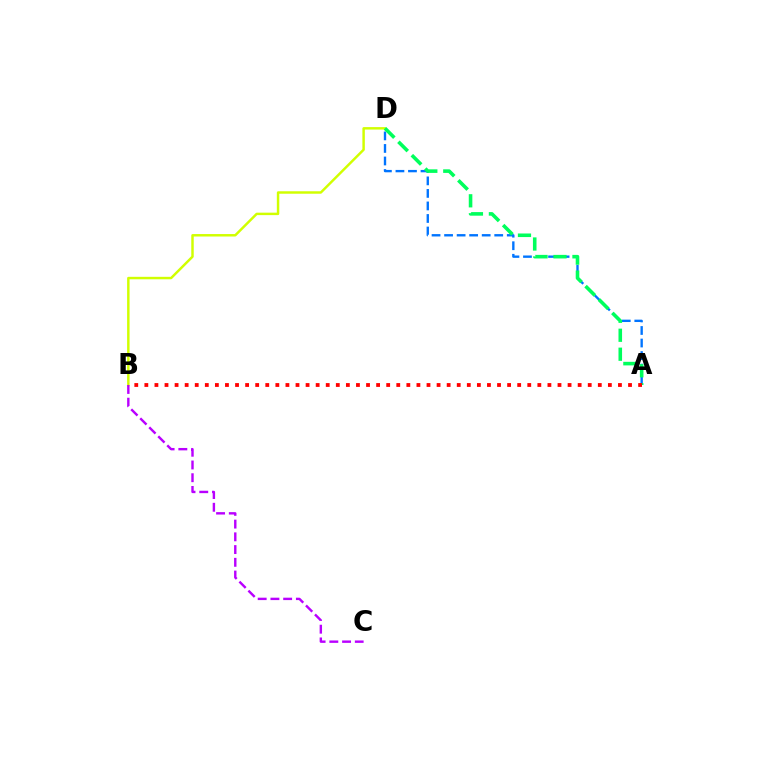{('B', 'D'): [{'color': '#d1ff00', 'line_style': 'solid', 'thickness': 1.77}], ('A', 'D'): [{'color': '#0074ff', 'line_style': 'dashed', 'thickness': 1.7}, {'color': '#00ff5c', 'line_style': 'dashed', 'thickness': 2.58}], ('B', 'C'): [{'color': '#b900ff', 'line_style': 'dashed', 'thickness': 1.73}], ('A', 'B'): [{'color': '#ff0000', 'line_style': 'dotted', 'thickness': 2.74}]}